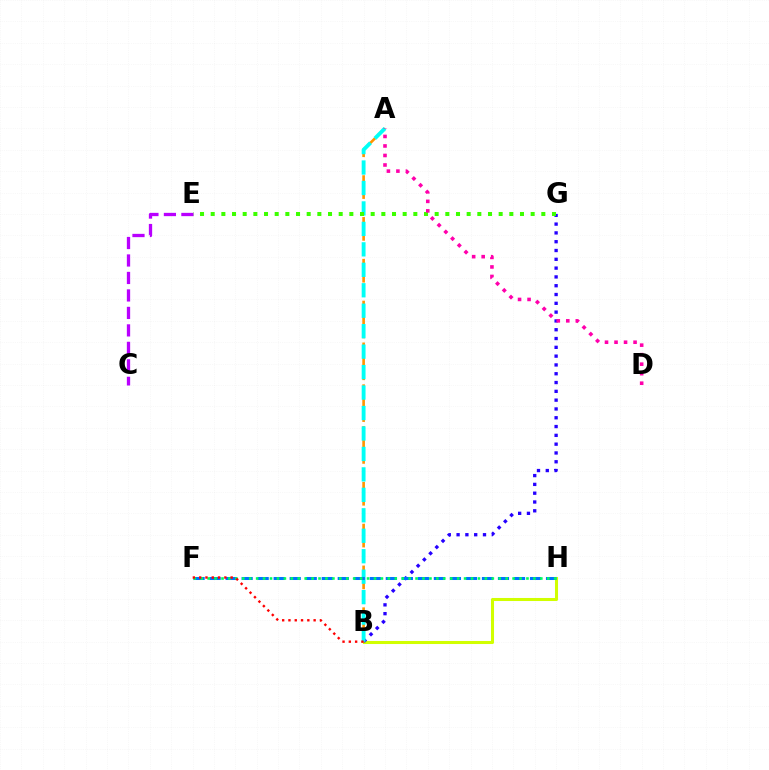{('B', 'H'): [{'color': '#d1ff00', 'line_style': 'solid', 'thickness': 2.19}], ('B', 'G'): [{'color': '#2500ff', 'line_style': 'dotted', 'thickness': 2.39}], ('A', 'B'): [{'color': '#ff9400', 'line_style': 'dashed', 'thickness': 1.89}, {'color': '#00fff6', 'line_style': 'dashed', 'thickness': 2.78}], ('E', 'G'): [{'color': '#3dff00', 'line_style': 'dotted', 'thickness': 2.9}], ('A', 'D'): [{'color': '#ff00ac', 'line_style': 'dotted', 'thickness': 2.59}], ('F', 'H'): [{'color': '#0074ff', 'line_style': 'dashed', 'thickness': 2.18}, {'color': '#00ff5c', 'line_style': 'dotted', 'thickness': 1.88}], ('B', 'F'): [{'color': '#ff0000', 'line_style': 'dotted', 'thickness': 1.71}], ('C', 'E'): [{'color': '#b900ff', 'line_style': 'dashed', 'thickness': 2.37}]}